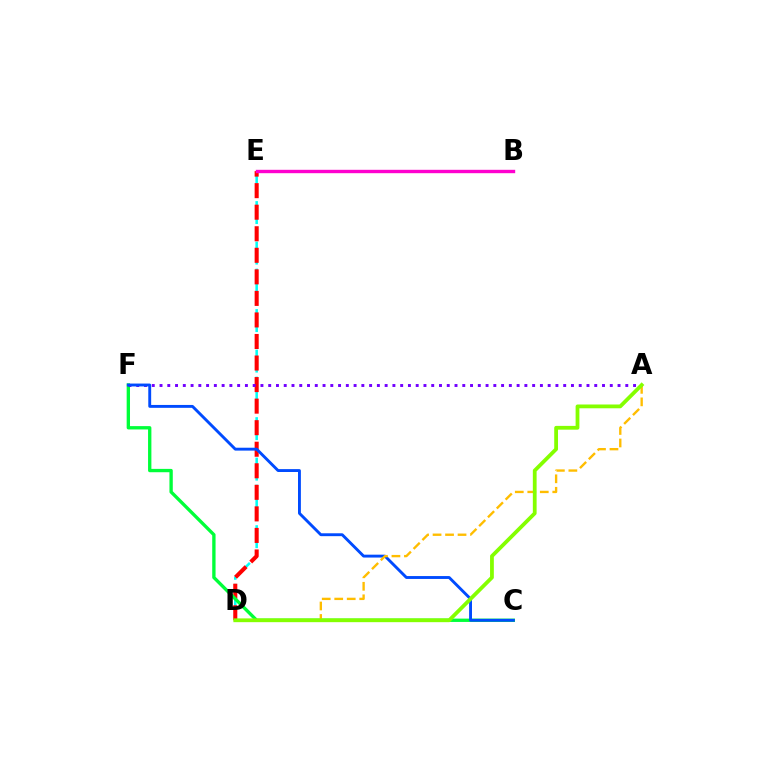{('D', 'E'): [{'color': '#00fff6', 'line_style': 'dashed', 'thickness': 1.83}, {'color': '#ff0000', 'line_style': 'dashed', 'thickness': 2.93}], ('C', 'F'): [{'color': '#00ff39', 'line_style': 'solid', 'thickness': 2.4}, {'color': '#004bff', 'line_style': 'solid', 'thickness': 2.08}], ('A', 'F'): [{'color': '#7200ff', 'line_style': 'dotted', 'thickness': 2.11}], ('A', 'D'): [{'color': '#ffbd00', 'line_style': 'dashed', 'thickness': 1.7}, {'color': '#84ff00', 'line_style': 'solid', 'thickness': 2.72}], ('B', 'E'): [{'color': '#ff00cf', 'line_style': 'solid', 'thickness': 2.44}]}